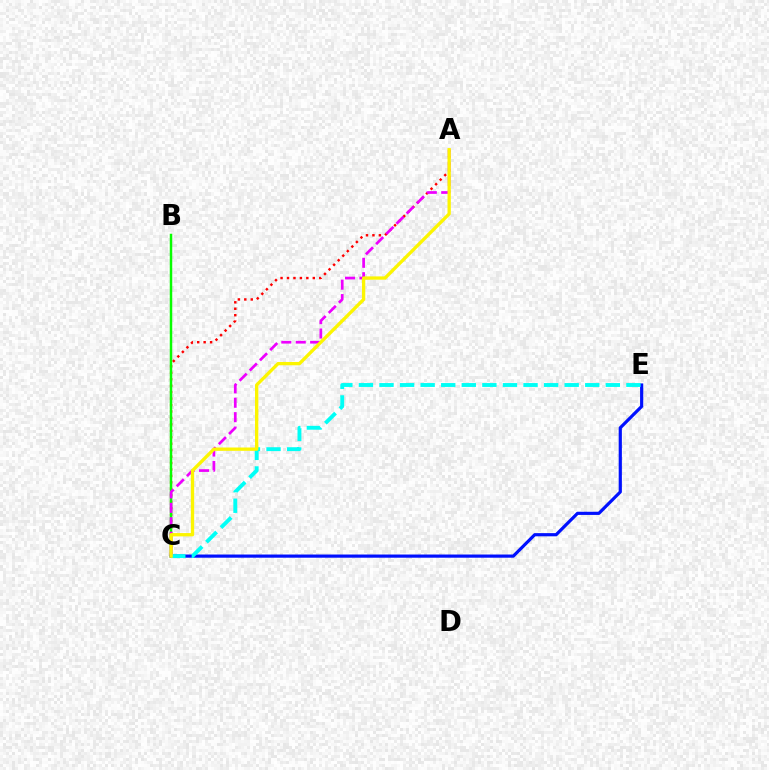{('C', 'E'): [{'color': '#0010ff', 'line_style': 'solid', 'thickness': 2.29}, {'color': '#00fff6', 'line_style': 'dashed', 'thickness': 2.8}], ('A', 'C'): [{'color': '#ff0000', 'line_style': 'dotted', 'thickness': 1.75}, {'color': '#ee00ff', 'line_style': 'dashed', 'thickness': 1.96}, {'color': '#fcf500', 'line_style': 'solid', 'thickness': 2.39}], ('B', 'C'): [{'color': '#08ff00', 'line_style': 'solid', 'thickness': 1.78}]}